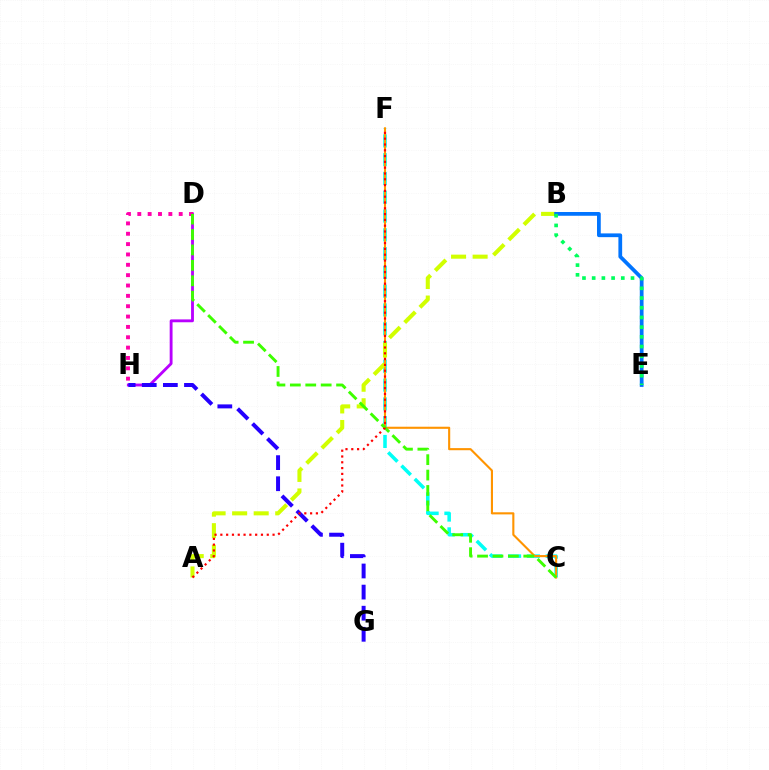{('C', 'F'): [{'color': '#00fff6', 'line_style': 'dashed', 'thickness': 2.55}, {'color': '#ff9400', 'line_style': 'solid', 'thickness': 1.52}], ('D', 'H'): [{'color': '#b900ff', 'line_style': 'solid', 'thickness': 2.06}, {'color': '#ff00ac', 'line_style': 'dotted', 'thickness': 2.81}], ('A', 'B'): [{'color': '#d1ff00', 'line_style': 'dashed', 'thickness': 2.93}], ('C', 'D'): [{'color': '#3dff00', 'line_style': 'dashed', 'thickness': 2.09}], ('B', 'E'): [{'color': '#0074ff', 'line_style': 'solid', 'thickness': 2.7}, {'color': '#00ff5c', 'line_style': 'dotted', 'thickness': 2.64}], ('G', 'H'): [{'color': '#2500ff', 'line_style': 'dashed', 'thickness': 2.87}], ('A', 'F'): [{'color': '#ff0000', 'line_style': 'dotted', 'thickness': 1.58}]}